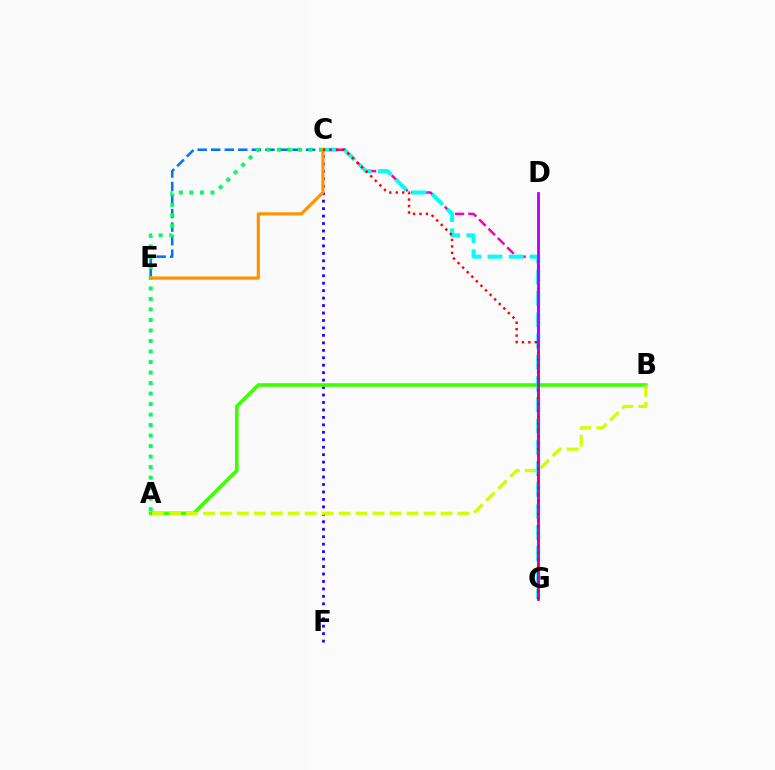{('C', 'F'): [{'color': '#2500ff', 'line_style': 'dotted', 'thickness': 2.03}], ('A', 'B'): [{'color': '#3dff00', 'line_style': 'solid', 'thickness': 2.59}, {'color': '#d1ff00', 'line_style': 'dashed', 'thickness': 2.31}], ('C', 'E'): [{'color': '#0074ff', 'line_style': 'dashed', 'thickness': 1.84}, {'color': '#ff9400', 'line_style': 'solid', 'thickness': 2.3}], ('C', 'G'): [{'color': '#ff00ac', 'line_style': 'dashed', 'thickness': 1.79}, {'color': '#00fff6', 'line_style': 'dashed', 'thickness': 2.89}, {'color': '#ff0000', 'line_style': 'dotted', 'thickness': 1.75}], ('A', 'C'): [{'color': '#00ff5c', 'line_style': 'dotted', 'thickness': 2.86}], ('D', 'G'): [{'color': '#b900ff', 'line_style': 'solid', 'thickness': 2.05}]}